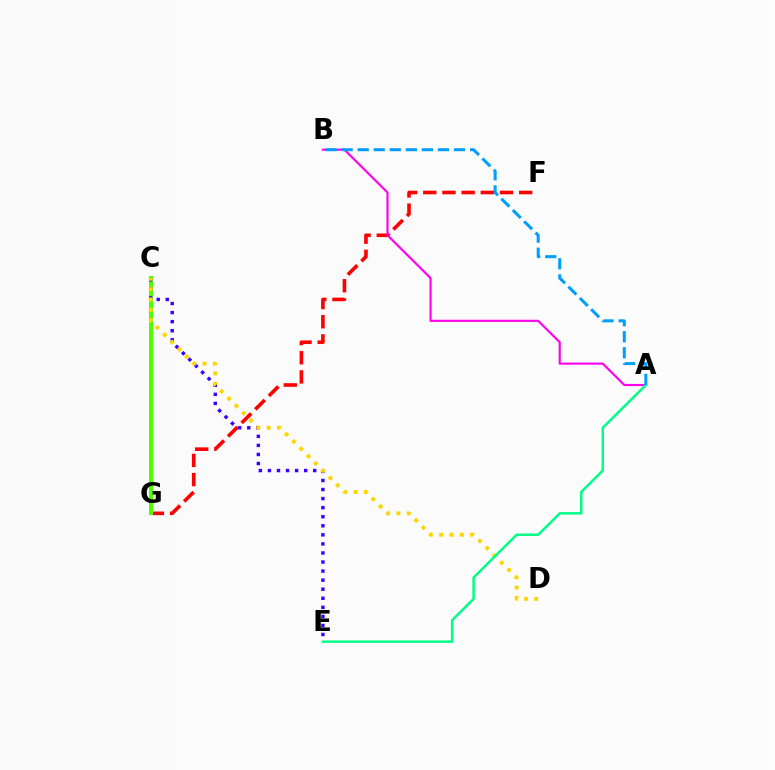{('F', 'G'): [{'color': '#ff0000', 'line_style': 'dashed', 'thickness': 2.61}], ('C', 'G'): [{'color': '#4fff00', 'line_style': 'solid', 'thickness': 2.88}], ('A', 'B'): [{'color': '#ff00ed', 'line_style': 'solid', 'thickness': 1.54}, {'color': '#009eff', 'line_style': 'dashed', 'thickness': 2.18}], ('C', 'E'): [{'color': '#3700ff', 'line_style': 'dotted', 'thickness': 2.46}], ('C', 'D'): [{'color': '#ffd500', 'line_style': 'dotted', 'thickness': 2.8}], ('A', 'E'): [{'color': '#00ff86', 'line_style': 'solid', 'thickness': 1.78}]}